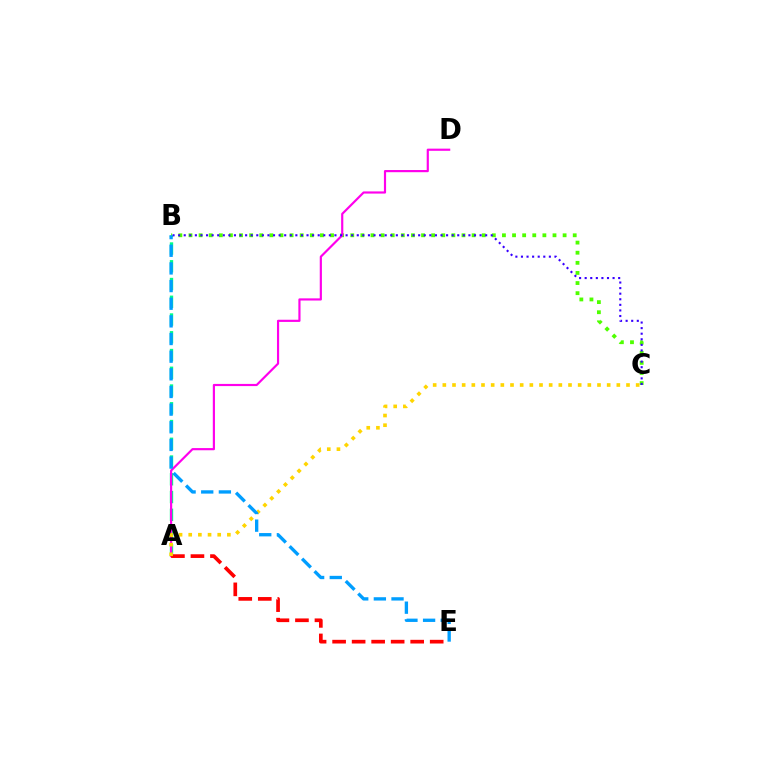{('A', 'B'): [{'color': '#00ff86', 'line_style': 'dashed', 'thickness': 2.41}], ('B', 'C'): [{'color': '#4fff00', 'line_style': 'dotted', 'thickness': 2.75}, {'color': '#3700ff', 'line_style': 'dotted', 'thickness': 1.52}], ('A', 'D'): [{'color': '#ff00ed', 'line_style': 'solid', 'thickness': 1.56}], ('A', 'E'): [{'color': '#ff0000', 'line_style': 'dashed', 'thickness': 2.65}], ('A', 'C'): [{'color': '#ffd500', 'line_style': 'dotted', 'thickness': 2.63}], ('B', 'E'): [{'color': '#009eff', 'line_style': 'dashed', 'thickness': 2.4}]}